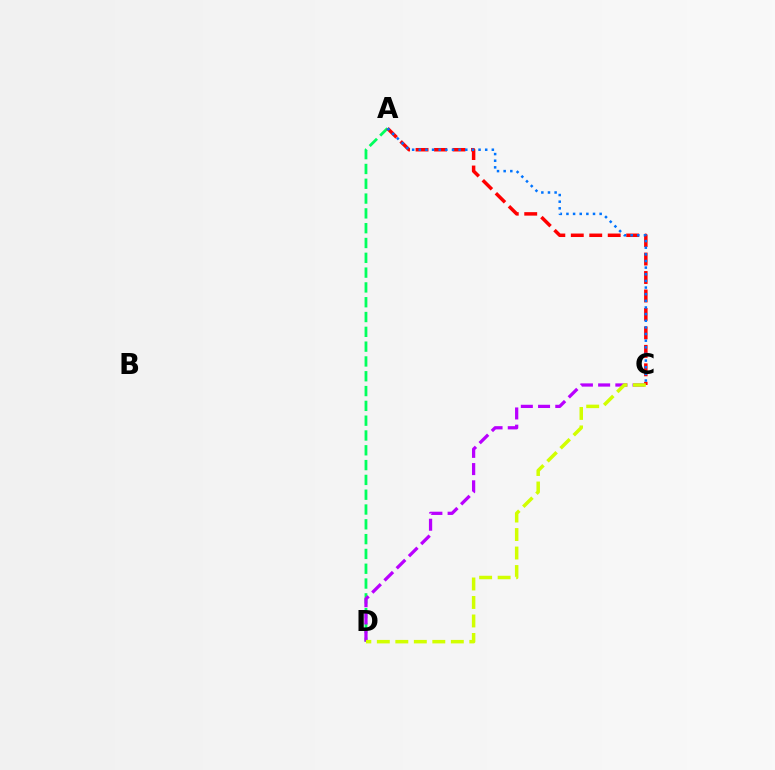{('A', 'D'): [{'color': '#00ff5c', 'line_style': 'dashed', 'thickness': 2.01}], ('A', 'C'): [{'color': '#ff0000', 'line_style': 'dashed', 'thickness': 2.51}, {'color': '#0074ff', 'line_style': 'dotted', 'thickness': 1.8}], ('C', 'D'): [{'color': '#b900ff', 'line_style': 'dashed', 'thickness': 2.34}, {'color': '#d1ff00', 'line_style': 'dashed', 'thickness': 2.51}]}